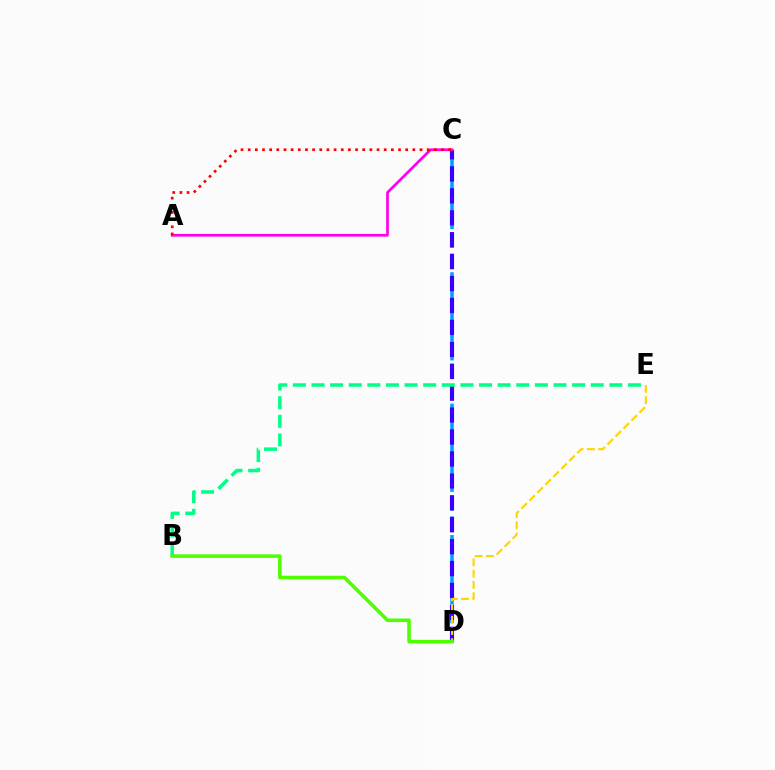{('C', 'D'): [{'color': '#009eff', 'line_style': 'dashed', 'thickness': 2.55}, {'color': '#3700ff', 'line_style': 'dashed', 'thickness': 2.98}], ('B', 'E'): [{'color': '#00ff86', 'line_style': 'dashed', 'thickness': 2.53}], ('A', 'C'): [{'color': '#ff00ed', 'line_style': 'solid', 'thickness': 1.94}, {'color': '#ff0000', 'line_style': 'dotted', 'thickness': 1.95}], ('D', 'E'): [{'color': '#ffd500', 'line_style': 'dashed', 'thickness': 1.53}], ('B', 'D'): [{'color': '#4fff00', 'line_style': 'solid', 'thickness': 2.56}]}